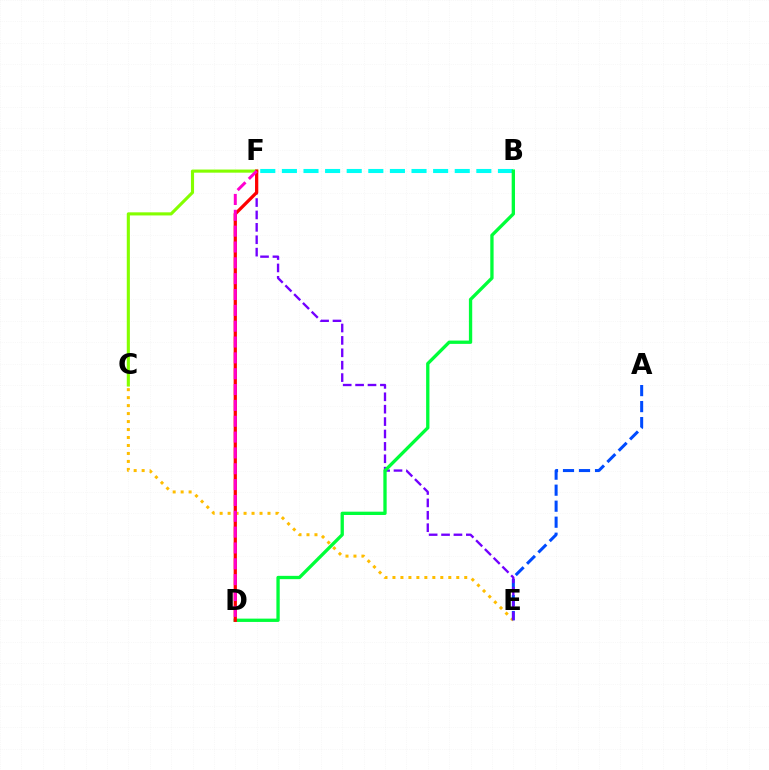{('C', 'E'): [{'color': '#ffbd00', 'line_style': 'dotted', 'thickness': 2.17}], ('A', 'E'): [{'color': '#004bff', 'line_style': 'dashed', 'thickness': 2.17}], ('B', 'F'): [{'color': '#00fff6', 'line_style': 'dashed', 'thickness': 2.94}], ('E', 'F'): [{'color': '#7200ff', 'line_style': 'dashed', 'thickness': 1.68}], ('B', 'D'): [{'color': '#00ff39', 'line_style': 'solid', 'thickness': 2.39}], ('C', 'F'): [{'color': '#84ff00', 'line_style': 'solid', 'thickness': 2.25}], ('D', 'F'): [{'color': '#ff0000', 'line_style': 'solid', 'thickness': 2.34}, {'color': '#ff00cf', 'line_style': 'dashed', 'thickness': 2.15}]}